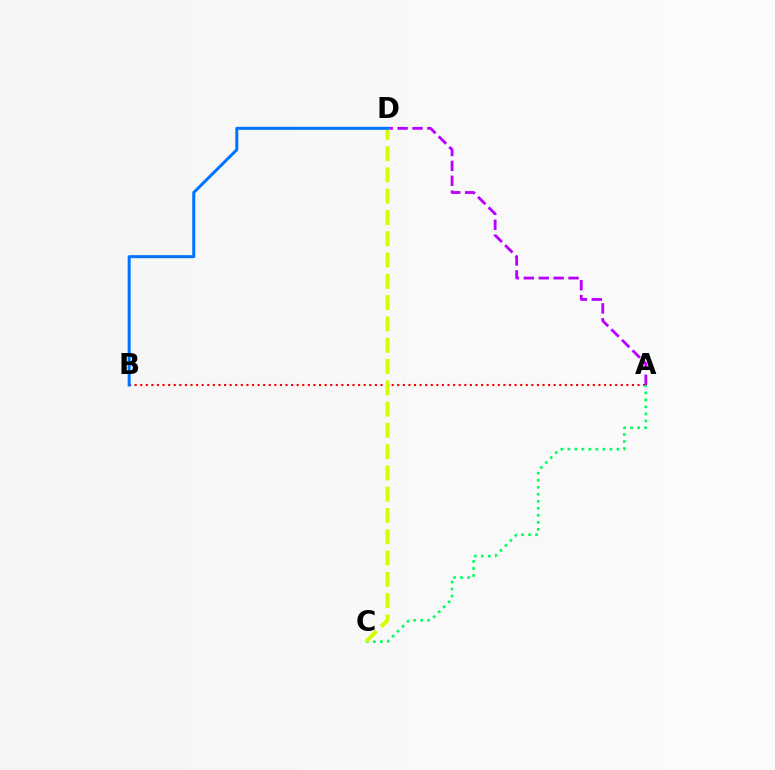{('A', 'B'): [{'color': '#ff0000', 'line_style': 'dotted', 'thickness': 1.52}], ('A', 'D'): [{'color': '#b900ff', 'line_style': 'dashed', 'thickness': 2.02}], ('A', 'C'): [{'color': '#00ff5c', 'line_style': 'dotted', 'thickness': 1.91}], ('C', 'D'): [{'color': '#d1ff00', 'line_style': 'dashed', 'thickness': 2.89}], ('B', 'D'): [{'color': '#0074ff', 'line_style': 'solid', 'thickness': 2.18}]}